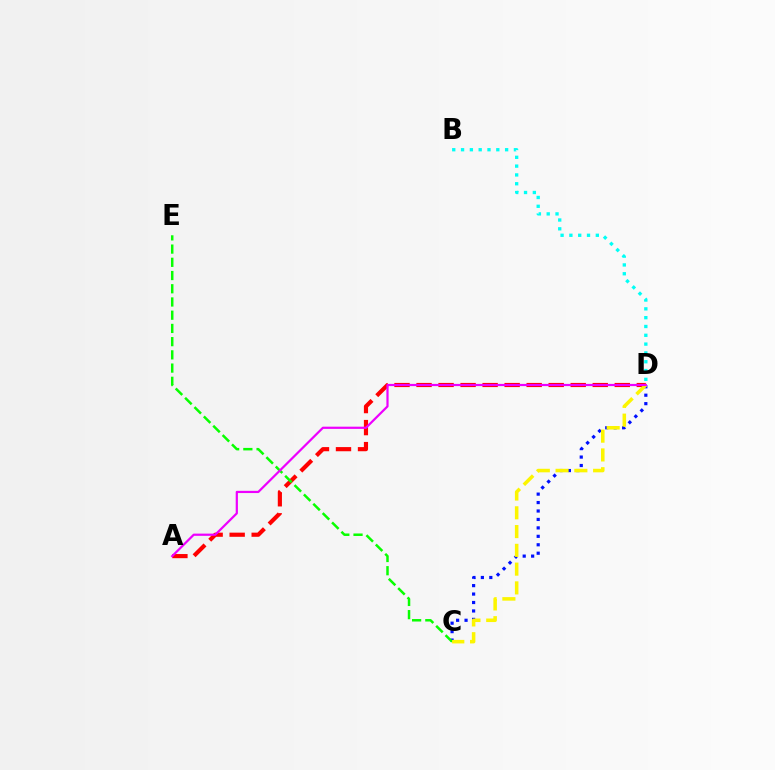{('C', 'D'): [{'color': '#0010ff', 'line_style': 'dotted', 'thickness': 2.29}, {'color': '#fcf500', 'line_style': 'dashed', 'thickness': 2.55}], ('B', 'D'): [{'color': '#00fff6', 'line_style': 'dotted', 'thickness': 2.39}], ('A', 'D'): [{'color': '#ff0000', 'line_style': 'dashed', 'thickness': 2.99}, {'color': '#ee00ff', 'line_style': 'solid', 'thickness': 1.59}], ('C', 'E'): [{'color': '#08ff00', 'line_style': 'dashed', 'thickness': 1.8}]}